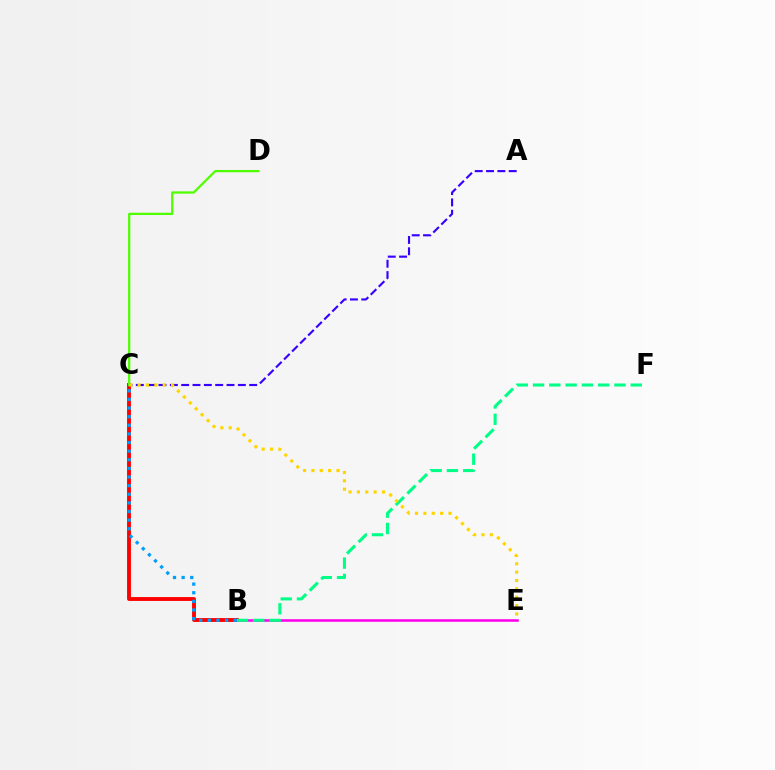{('B', 'C'): [{'color': '#ff0000', 'line_style': 'solid', 'thickness': 2.78}, {'color': '#009eff', 'line_style': 'dotted', 'thickness': 2.34}], ('A', 'C'): [{'color': '#3700ff', 'line_style': 'dashed', 'thickness': 1.54}], ('B', 'E'): [{'color': '#ff00ed', 'line_style': 'solid', 'thickness': 1.84}], ('B', 'F'): [{'color': '#00ff86', 'line_style': 'dashed', 'thickness': 2.21}], ('C', 'D'): [{'color': '#4fff00', 'line_style': 'solid', 'thickness': 1.62}], ('C', 'E'): [{'color': '#ffd500', 'line_style': 'dotted', 'thickness': 2.27}]}